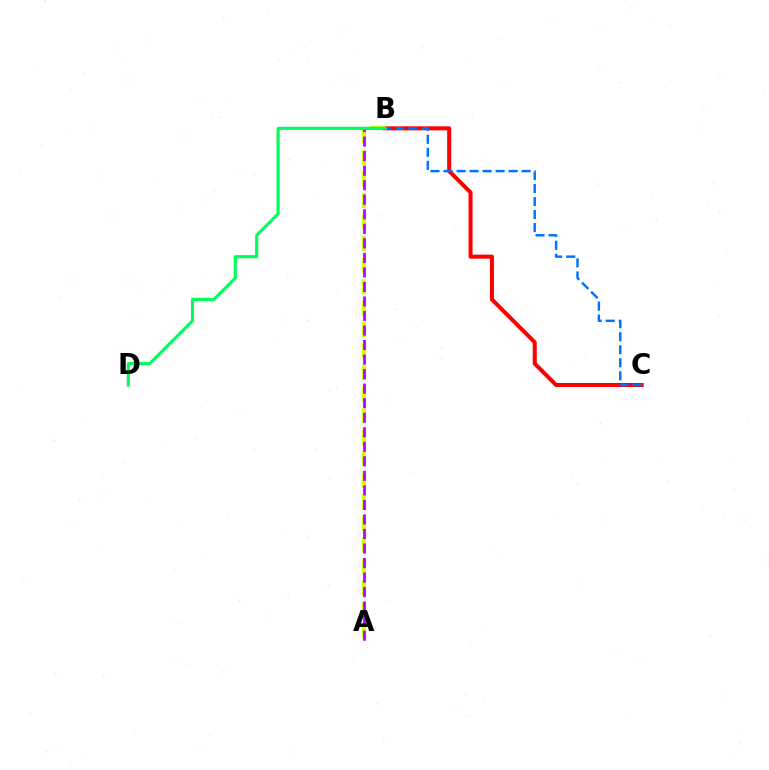{('B', 'C'): [{'color': '#ff0000', 'line_style': 'solid', 'thickness': 2.9}, {'color': '#0074ff', 'line_style': 'dashed', 'thickness': 1.77}], ('A', 'B'): [{'color': '#d1ff00', 'line_style': 'dashed', 'thickness': 2.92}, {'color': '#b900ff', 'line_style': 'dashed', 'thickness': 1.97}], ('B', 'D'): [{'color': '#00ff5c', 'line_style': 'solid', 'thickness': 2.25}]}